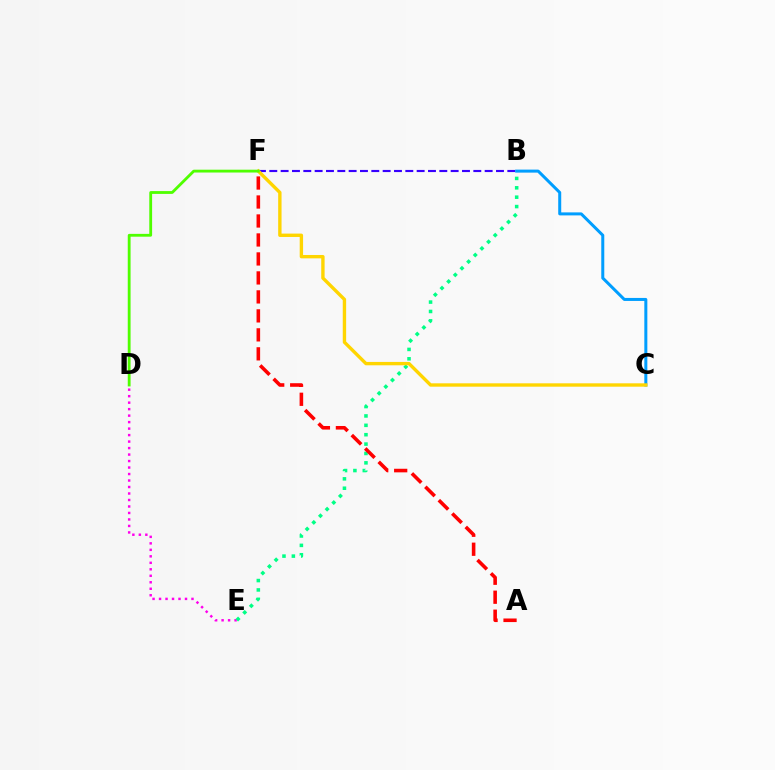{('D', 'E'): [{'color': '#ff00ed', 'line_style': 'dotted', 'thickness': 1.76}], ('B', 'F'): [{'color': '#3700ff', 'line_style': 'dashed', 'thickness': 1.54}], ('B', 'C'): [{'color': '#009eff', 'line_style': 'solid', 'thickness': 2.17}], ('B', 'E'): [{'color': '#00ff86', 'line_style': 'dotted', 'thickness': 2.55}], ('A', 'F'): [{'color': '#ff0000', 'line_style': 'dashed', 'thickness': 2.58}], ('C', 'F'): [{'color': '#ffd500', 'line_style': 'solid', 'thickness': 2.43}], ('D', 'F'): [{'color': '#4fff00', 'line_style': 'solid', 'thickness': 2.03}]}